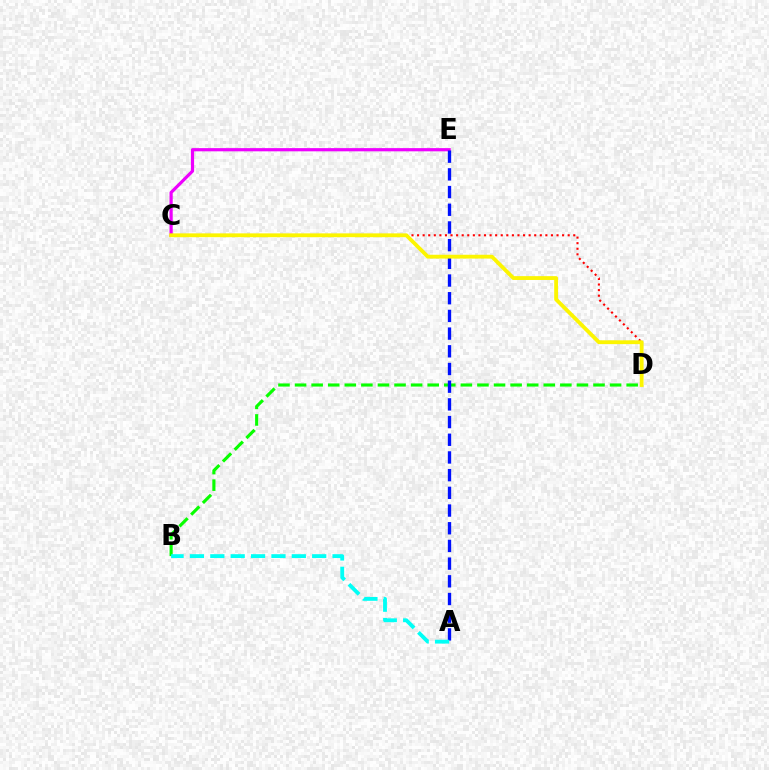{('B', 'D'): [{'color': '#08ff00', 'line_style': 'dashed', 'thickness': 2.25}], ('C', 'E'): [{'color': '#ee00ff', 'line_style': 'solid', 'thickness': 2.3}], ('A', 'E'): [{'color': '#0010ff', 'line_style': 'dashed', 'thickness': 2.4}], ('A', 'B'): [{'color': '#00fff6', 'line_style': 'dashed', 'thickness': 2.77}], ('C', 'D'): [{'color': '#ff0000', 'line_style': 'dotted', 'thickness': 1.52}, {'color': '#fcf500', 'line_style': 'solid', 'thickness': 2.75}]}